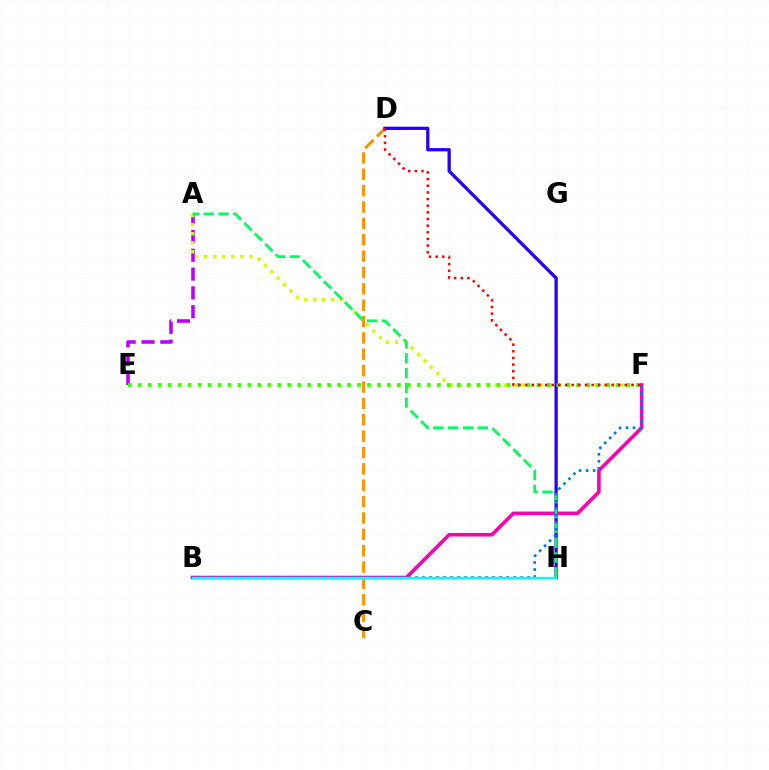{('A', 'E'): [{'color': '#b900ff', 'line_style': 'dashed', 'thickness': 2.56}], ('A', 'F'): [{'color': '#d1ff00', 'line_style': 'dotted', 'thickness': 2.46}], ('B', 'F'): [{'color': '#ff00ac', 'line_style': 'solid', 'thickness': 2.59}, {'color': '#0074ff', 'line_style': 'dotted', 'thickness': 1.91}], ('C', 'D'): [{'color': '#ff9400', 'line_style': 'dashed', 'thickness': 2.22}], ('D', 'H'): [{'color': '#2500ff', 'line_style': 'solid', 'thickness': 2.36}], ('A', 'H'): [{'color': '#00ff5c', 'line_style': 'dashed', 'thickness': 2.01}], ('E', 'F'): [{'color': '#3dff00', 'line_style': 'dotted', 'thickness': 2.71}], ('B', 'H'): [{'color': '#00fff6', 'line_style': 'solid', 'thickness': 1.69}], ('D', 'F'): [{'color': '#ff0000', 'line_style': 'dotted', 'thickness': 1.81}]}